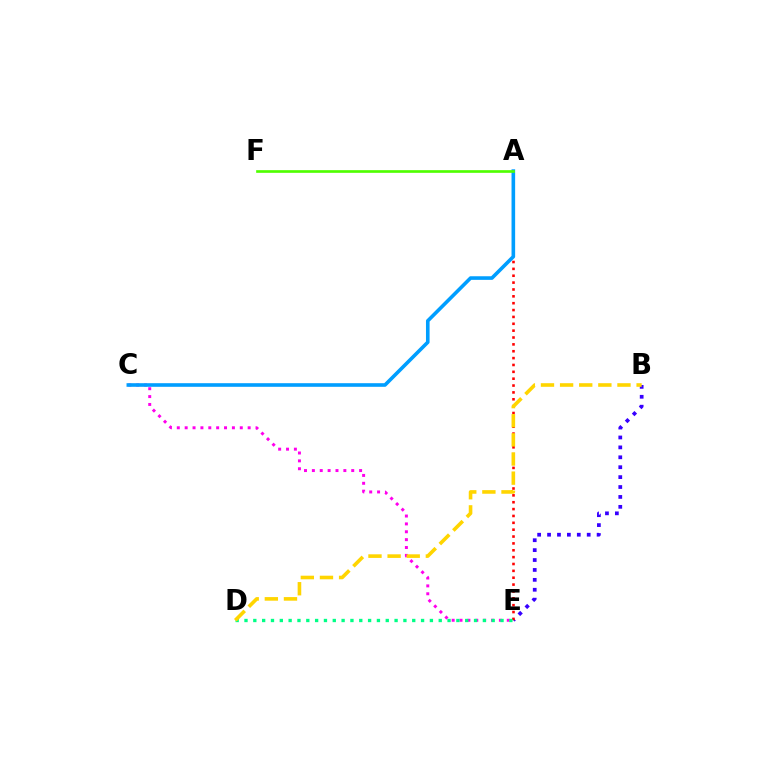{('C', 'E'): [{'color': '#ff00ed', 'line_style': 'dotted', 'thickness': 2.14}], ('B', 'E'): [{'color': '#3700ff', 'line_style': 'dotted', 'thickness': 2.69}], ('A', 'E'): [{'color': '#ff0000', 'line_style': 'dotted', 'thickness': 1.86}], ('A', 'C'): [{'color': '#009eff', 'line_style': 'solid', 'thickness': 2.6}], ('A', 'F'): [{'color': '#4fff00', 'line_style': 'solid', 'thickness': 1.92}], ('D', 'E'): [{'color': '#00ff86', 'line_style': 'dotted', 'thickness': 2.4}], ('B', 'D'): [{'color': '#ffd500', 'line_style': 'dashed', 'thickness': 2.6}]}